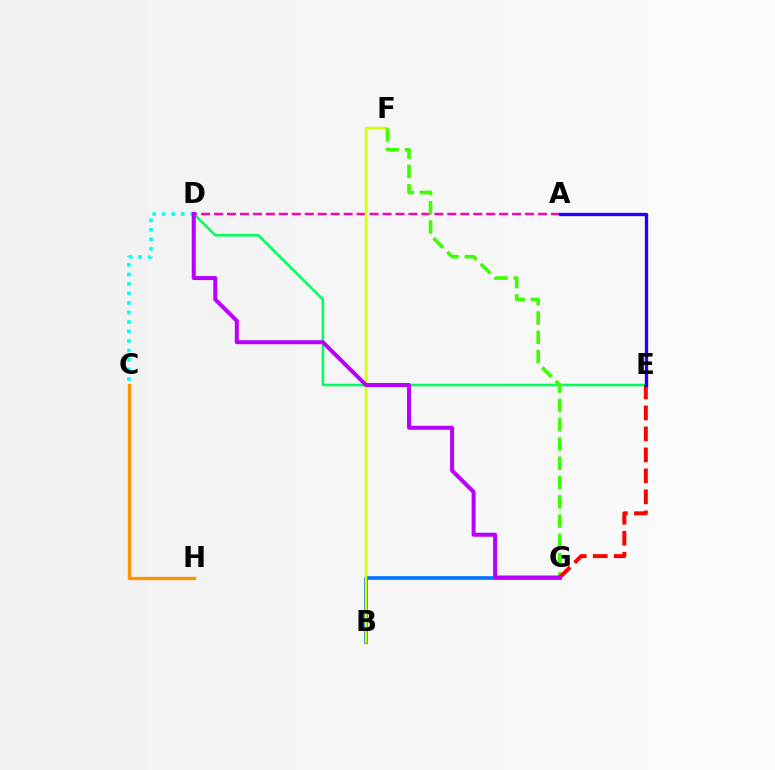{('B', 'G'): [{'color': '#0074ff', 'line_style': 'solid', 'thickness': 2.63}], ('C', 'D'): [{'color': '#00fff6', 'line_style': 'dotted', 'thickness': 2.58}], ('A', 'D'): [{'color': '#ff00ac', 'line_style': 'dashed', 'thickness': 1.76}], ('B', 'F'): [{'color': '#d1ff00', 'line_style': 'solid', 'thickness': 1.73}], ('D', 'E'): [{'color': '#00ff5c', 'line_style': 'solid', 'thickness': 1.85}], ('F', 'G'): [{'color': '#3dff00', 'line_style': 'dashed', 'thickness': 2.62}], ('E', 'G'): [{'color': '#ff0000', 'line_style': 'dashed', 'thickness': 2.85}], ('C', 'H'): [{'color': '#ff9400', 'line_style': 'solid', 'thickness': 2.4}], ('D', 'G'): [{'color': '#b900ff', 'line_style': 'solid', 'thickness': 2.89}], ('A', 'E'): [{'color': '#2500ff', 'line_style': 'solid', 'thickness': 2.41}]}